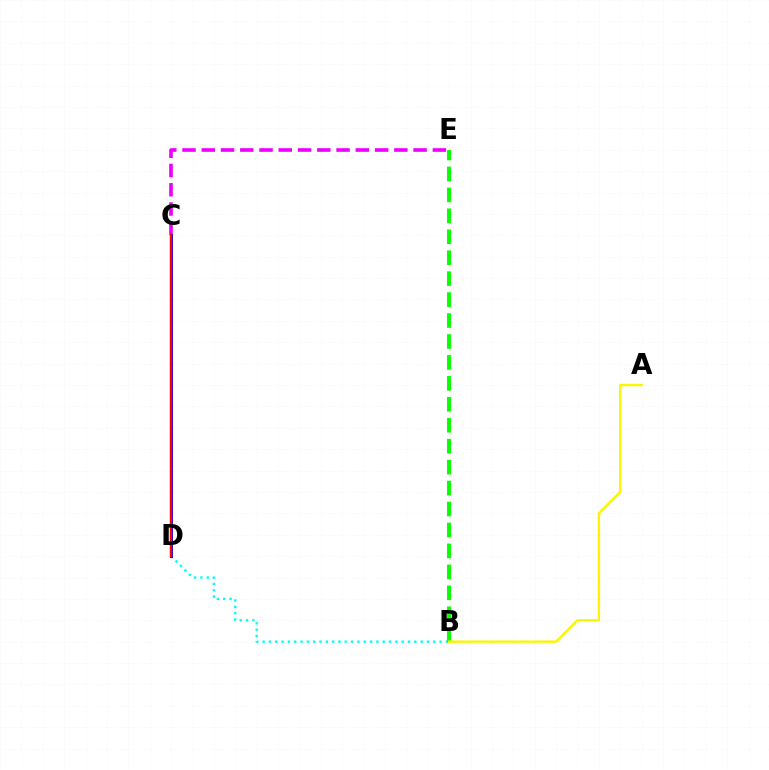{('B', 'D'): [{'color': '#00fff6', 'line_style': 'dotted', 'thickness': 1.72}], ('C', 'E'): [{'color': '#ee00ff', 'line_style': 'dashed', 'thickness': 2.62}], ('B', 'E'): [{'color': '#08ff00', 'line_style': 'dashed', 'thickness': 2.85}], ('A', 'B'): [{'color': '#fcf500', 'line_style': 'solid', 'thickness': 1.71}], ('C', 'D'): [{'color': '#0010ff', 'line_style': 'solid', 'thickness': 2.16}, {'color': '#ff0000', 'line_style': 'solid', 'thickness': 1.75}]}